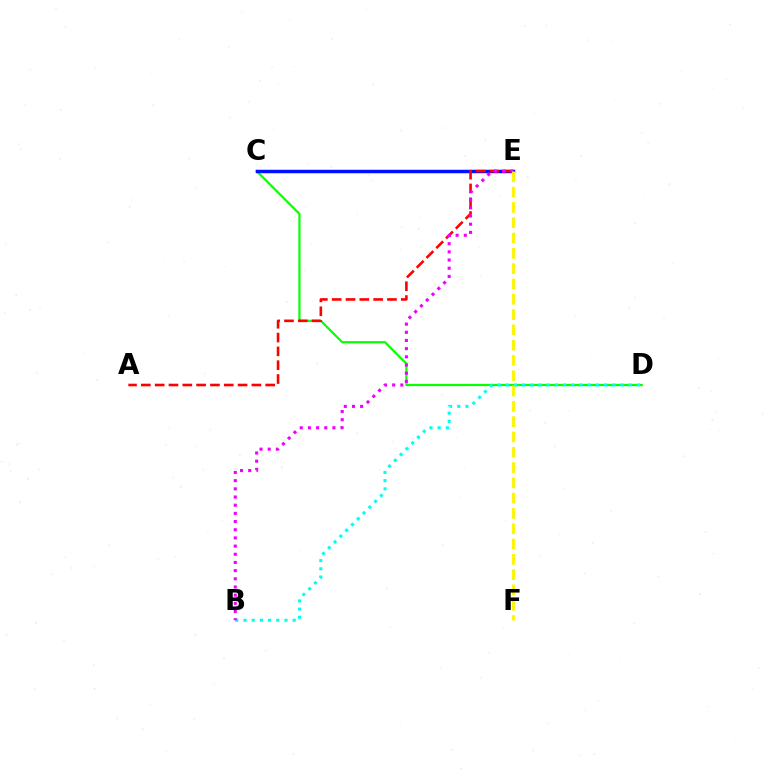{('C', 'D'): [{'color': '#08ff00', 'line_style': 'solid', 'thickness': 1.59}], ('B', 'D'): [{'color': '#00fff6', 'line_style': 'dotted', 'thickness': 2.23}], ('C', 'E'): [{'color': '#0010ff', 'line_style': 'solid', 'thickness': 2.49}], ('A', 'E'): [{'color': '#ff0000', 'line_style': 'dashed', 'thickness': 1.88}], ('B', 'E'): [{'color': '#ee00ff', 'line_style': 'dotted', 'thickness': 2.22}], ('E', 'F'): [{'color': '#fcf500', 'line_style': 'dashed', 'thickness': 2.08}]}